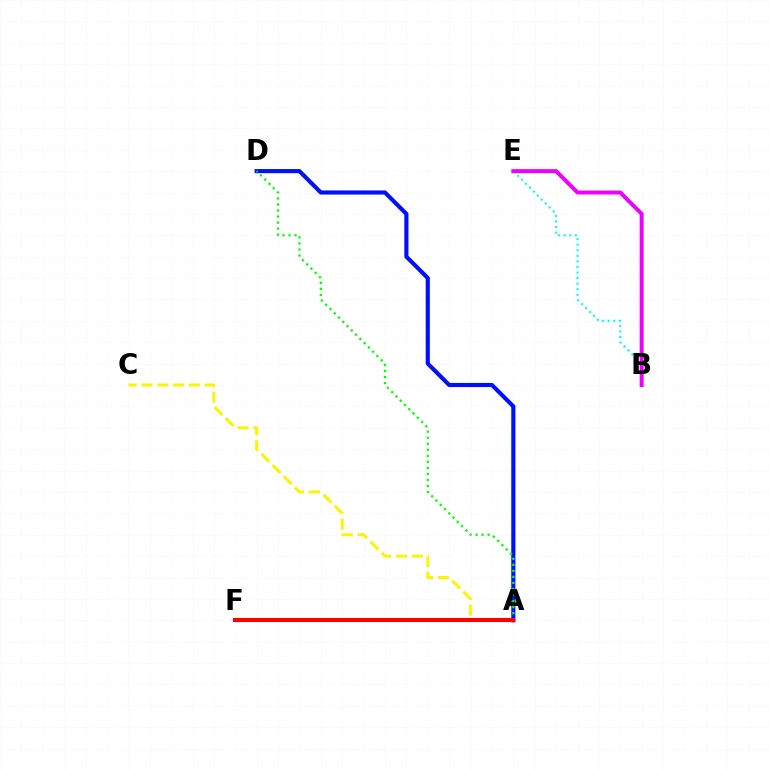{('B', 'E'): [{'color': '#00fff6', 'line_style': 'dotted', 'thickness': 1.51}, {'color': '#ee00ff', 'line_style': 'solid', 'thickness': 2.86}], ('A', 'D'): [{'color': '#0010ff', 'line_style': 'solid', 'thickness': 2.97}, {'color': '#08ff00', 'line_style': 'dotted', 'thickness': 1.64}], ('A', 'C'): [{'color': '#fcf500', 'line_style': 'dashed', 'thickness': 2.14}], ('A', 'F'): [{'color': '#ff0000', 'line_style': 'solid', 'thickness': 2.95}]}